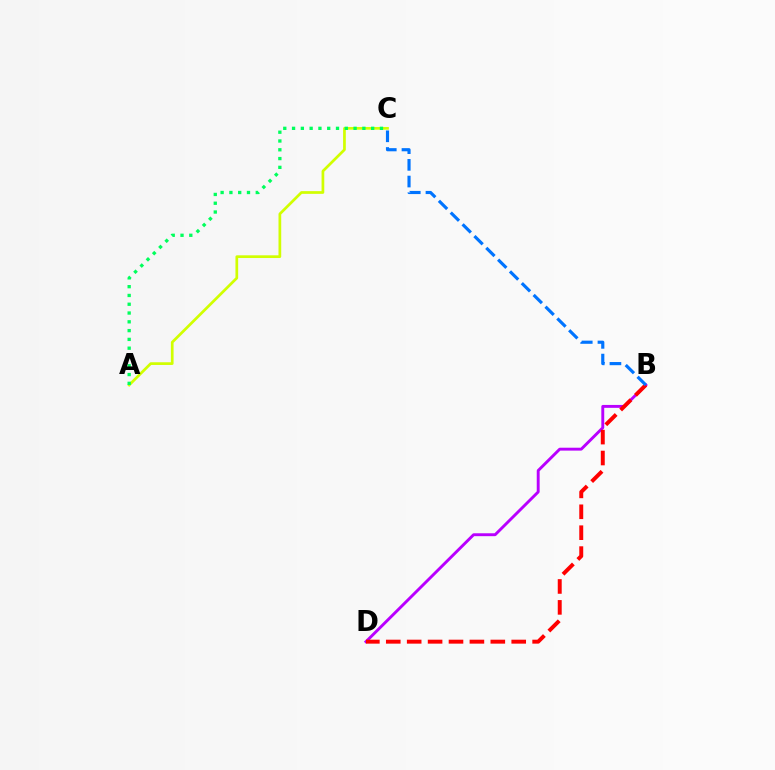{('B', 'D'): [{'color': '#b900ff', 'line_style': 'solid', 'thickness': 2.09}, {'color': '#ff0000', 'line_style': 'dashed', 'thickness': 2.84}], ('A', 'C'): [{'color': '#d1ff00', 'line_style': 'solid', 'thickness': 1.95}, {'color': '#00ff5c', 'line_style': 'dotted', 'thickness': 2.39}], ('B', 'C'): [{'color': '#0074ff', 'line_style': 'dashed', 'thickness': 2.27}]}